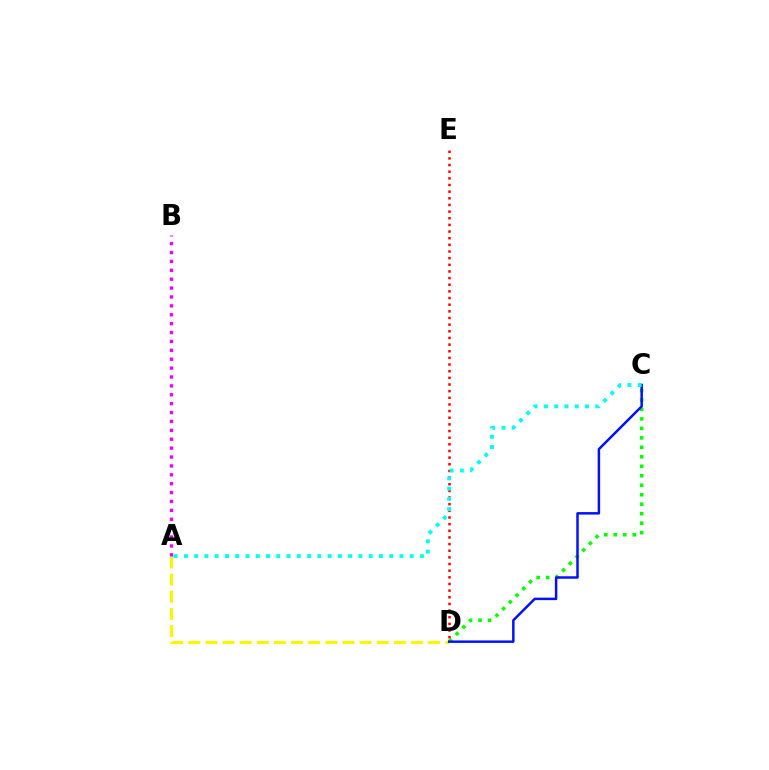{('A', 'D'): [{'color': '#fcf500', 'line_style': 'dashed', 'thickness': 2.33}], ('C', 'D'): [{'color': '#08ff00', 'line_style': 'dotted', 'thickness': 2.58}, {'color': '#0010ff', 'line_style': 'solid', 'thickness': 1.78}], ('D', 'E'): [{'color': '#ff0000', 'line_style': 'dotted', 'thickness': 1.81}], ('A', 'B'): [{'color': '#ee00ff', 'line_style': 'dotted', 'thickness': 2.42}], ('A', 'C'): [{'color': '#00fff6', 'line_style': 'dotted', 'thickness': 2.79}]}